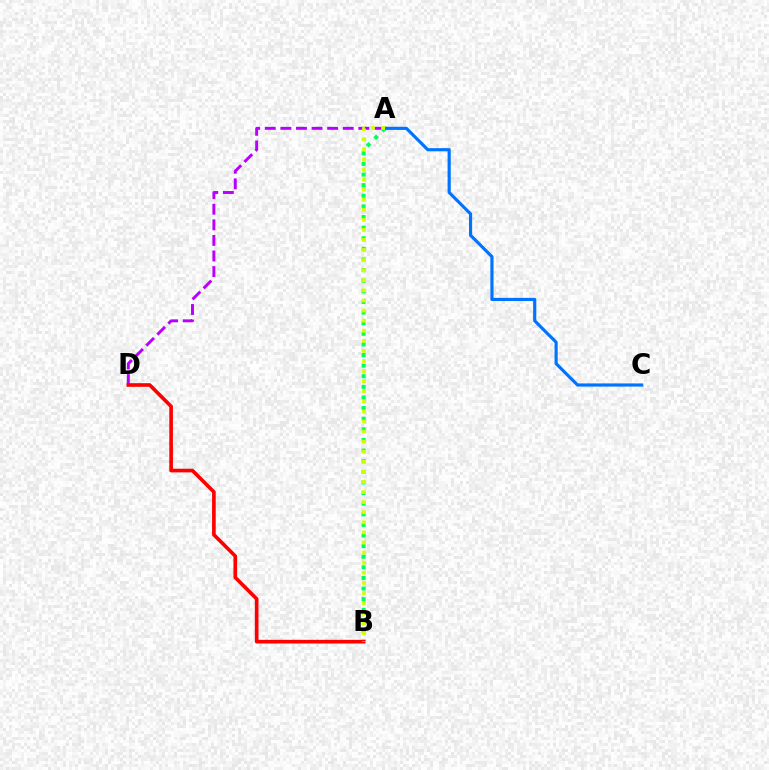{('A', 'B'): [{'color': '#00ff5c', 'line_style': 'dotted', 'thickness': 2.88}, {'color': '#d1ff00', 'line_style': 'dotted', 'thickness': 2.74}], ('A', 'C'): [{'color': '#0074ff', 'line_style': 'solid', 'thickness': 2.28}], ('A', 'D'): [{'color': '#b900ff', 'line_style': 'dashed', 'thickness': 2.12}], ('B', 'D'): [{'color': '#ff0000', 'line_style': 'solid', 'thickness': 2.63}]}